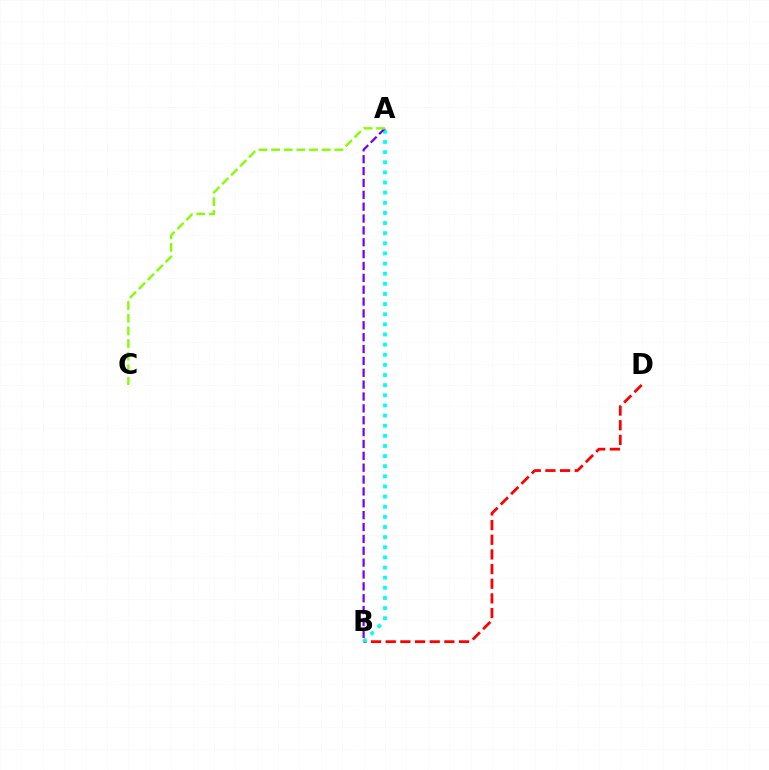{('B', 'D'): [{'color': '#ff0000', 'line_style': 'dashed', 'thickness': 1.99}], ('A', 'B'): [{'color': '#00fff6', 'line_style': 'dotted', 'thickness': 2.75}, {'color': '#7200ff', 'line_style': 'dashed', 'thickness': 1.61}], ('A', 'C'): [{'color': '#84ff00', 'line_style': 'dashed', 'thickness': 1.72}]}